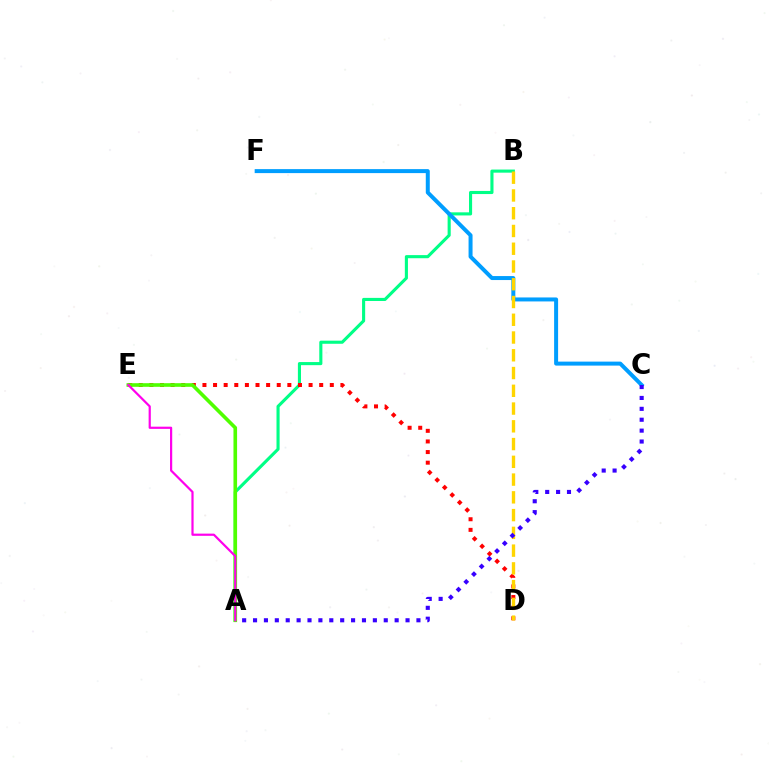{('A', 'B'): [{'color': '#00ff86', 'line_style': 'solid', 'thickness': 2.24}], ('D', 'E'): [{'color': '#ff0000', 'line_style': 'dotted', 'thickness': 2.88}], ('A', 'E'): [{'color': '#4fff00', 'line_style': 'solid', 'thickness': 2.61}, {'color': '#ff00ed', 'line_style': 'solid', 'thickness': 1.59}], ('C', 'F'): [{'color': '#009eff', 'line_style': 'solid', 'thickness': 2.87}], ('B', 'D'): [{'color': '#ffd500', 'line_style': 'dashed', 'thickness': 2.41}], ('A', 'C'): [{'color': '#3700ff', 'line_style': 'dotted', 'thickness': 2.96}]}